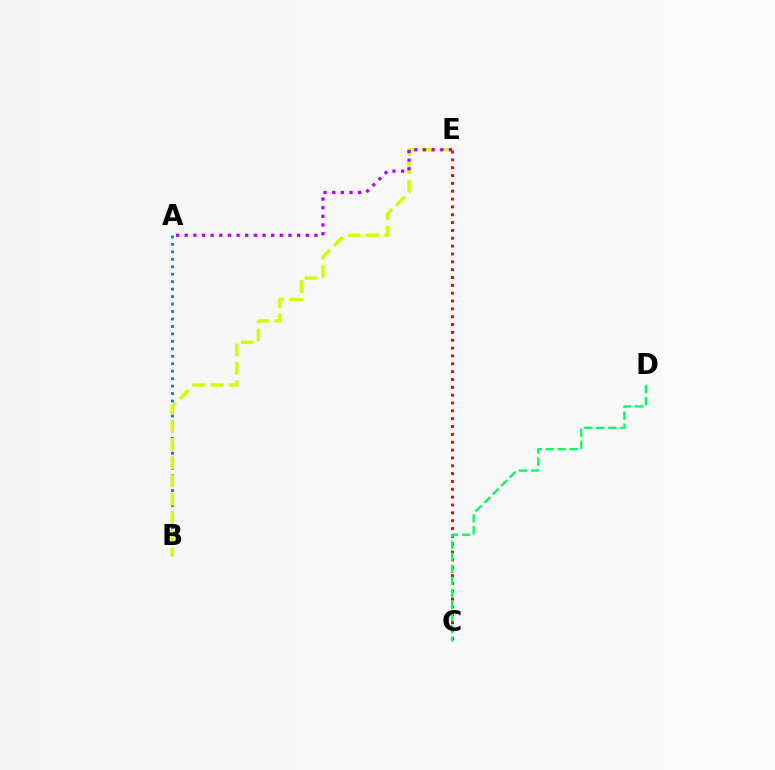{('A', 'B'): [{'color': '#0074ff', 'line_style': 'dotted', 'thickness': 2.03}], ('B', 'E'): [{'color': '#d1ff00', 'line_style': 'dashed', 'thickness': 2.48}], ('C', 'E'): [{'color': '#ff0000', 'line_style': 'dotted', 'thickness': 2.13}], ('C', 'D'): [{'color': '#00ff5c', 'line_style': 'dashed', 'thickness': 1.63}], ('A', 'E'): [{'color': '#b900ff', 'line_style': 'dotted', 'thickness': 2.35}]}